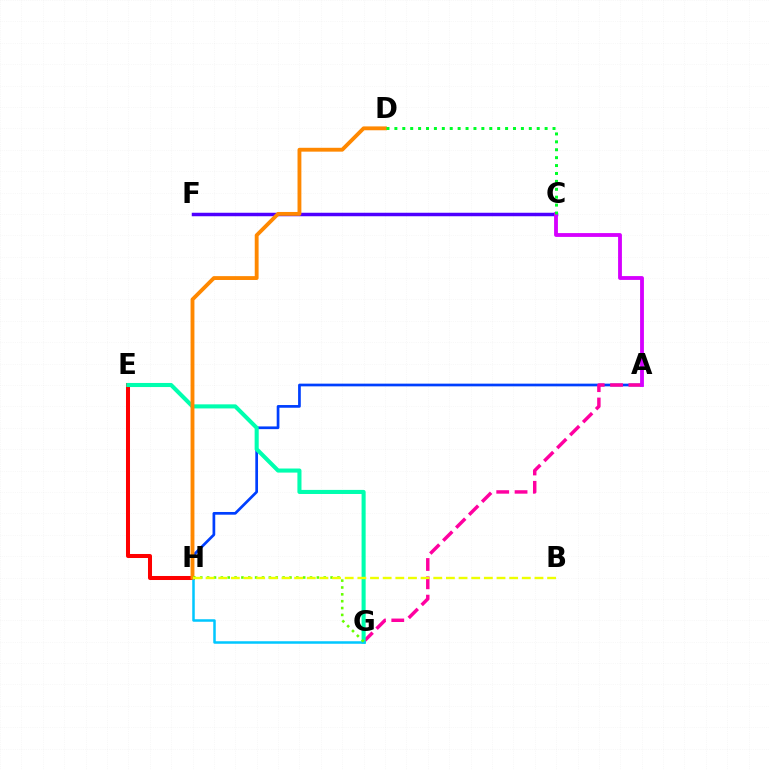{('C', 'F'): [{'color': '#4f00ff', 'line_style': 'solid', 'thickness': 2.51}], ('E', 'H'): [{'color': '#ff0000', 'line_style': 'solid', 'thickness': 2.89}], ('A', 'H'): [{'color': '#003fff', 'line_style': 'solid', 'thickness': 1.95}], ('A', 'G'): [{'color': '#ff00a0', 'line_style': 'dashed', 'thickness': 2.49}], ('E', 'G'): [{'color': '#00ffaf', 'line_style': 'solid', 'thickness': 2.93}], ('G', 'H'): [{'color': '#00c7ff', 'line_style': 'solid', 'thickness': 1.81}, {'color': '#66ff00', 'line_style': 'dotted', 'thickness': 1.86}], ('D', 'H'): [{'color': '#ff8800', 'line_style': 'solid', 'thickness': 2.78}], ('B', 'H'): [{'color': '#eeff00', 'line_style': 'dashed', 'thickness': 1.72}], ('A', 'C'): [{'color': '#d600ff', 'line_style': 'solid', 'thickness': 2.76}], ('C', 'D'): [{'color': '#00ff27', 'line_style': 'dotted', 'thickness': 2.15}]}